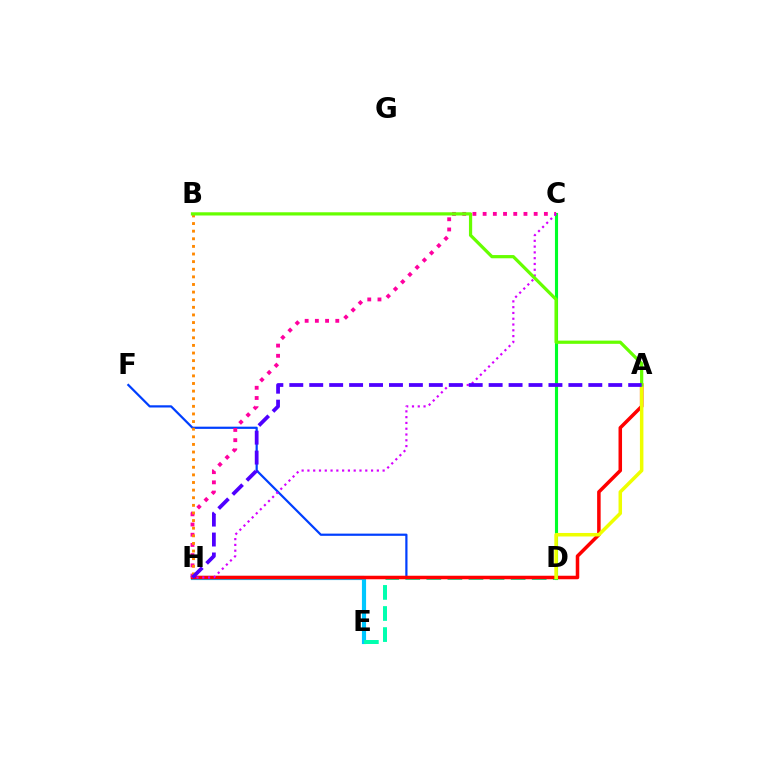{('E', 'H'): [{'color': '#00c7ff', 'line_style': 'solid', 'thickness': 2.99}], ('D', 'E'): [{'color': '#00ffaf', 'line_style': 'dashed', 'thickness': 2.86}], ('D', 'F'): [{'color': '#003fff', 'line_style': 'solid', 'thickness': 1.59}], ('A', 'H'): [{'color': '#ff0000', 'line_style': 'solid', 'thickness': 2.54}, {'color': '#4f00ff', 'line_style': 'dashed', 'thickness': 2.71}], ('C', 'D'): [{'color': '#00ff27', 'line_style': 'solid', 'thickness': 2.24}], ('C', 'H'): [{'color': '#ff00a0', 'line_style': 'dotted', 'thickness': 2.77}, {'color': '#d600ff', 'line_style': 'dotted', 'thickness': 1.57}], ('A', 'D'): [{'color': '#eeff00', 'line_style': 'solid', 'thickness': 2.52}], ('B', 'H'): [{'color': '#ff8800', 'line_style': 'dotted', 'thickness': 2.07}], ('A', 'B'): [{'color': '#66ff00', 'line_style': 'solid', 'thickness': 2.32}]}